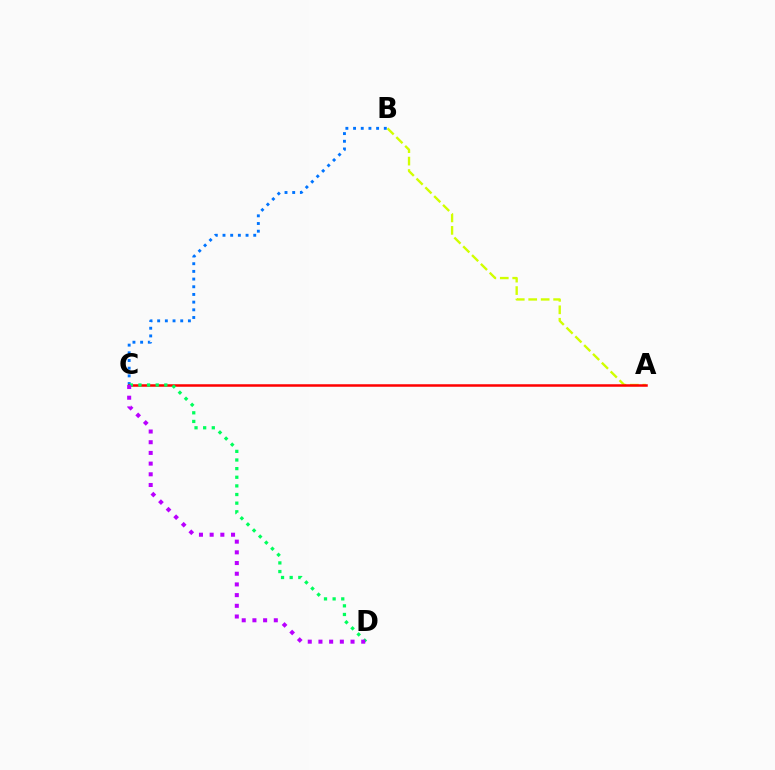{('A', 'B'): [{'color': '#d1ff00', 'line_style': 'dashed', 'thickness': 1.69}], ('B', 'C'): [{'color': '#0074ff', 'line_style': 'dotted', 'thickness': 2.09}], ('A', 'C'): [{'color': '#ff0000', 'line_style': 'solid', 'thickness': 1.81}], ('C', 'D'): [{'color': '#00ff5c', 'line_style': 'dotted', 'thickness': 2.35}, {'color': '#b900ff', 'line_style': 'dotted', 'thickness': 2.91}]}